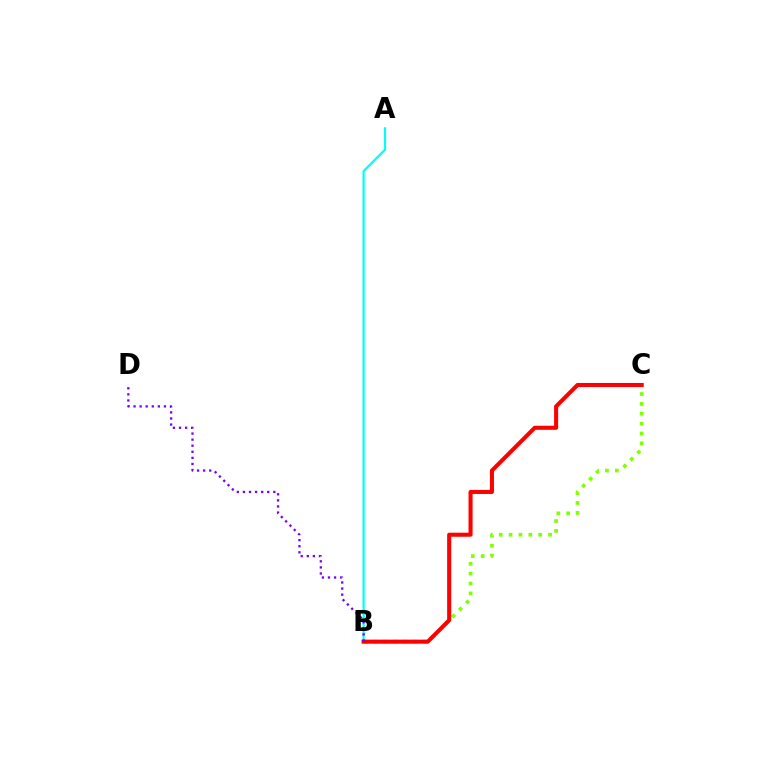{('B', 'C'): [{'color': '#84ff00', 'line_style': 'dotted', 'thickness': 2.68}, {'color': '#ff0000', 'line_style': 'solid', 'thickness': 2.92}], ('A', 'B'): [{'color': '#00fff6', 'line_style': 'solid', 'thickness': 1.59}], ('B', 'D'): [{'color': '#7200ff', 'line_style': 'dotted', 'thickness': 1.65}]}